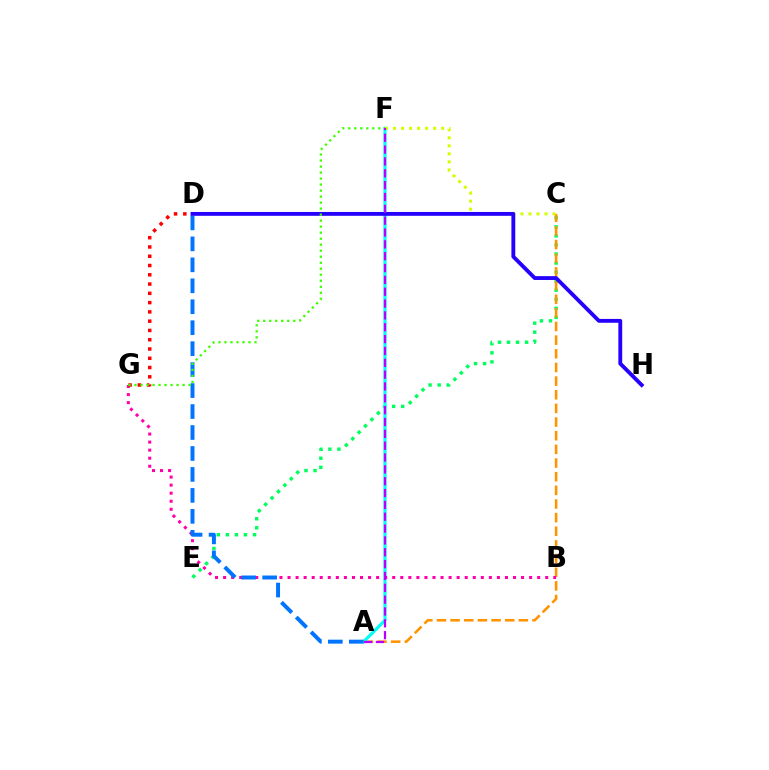{('C', 'E'): [{'color': '#00ff5c', 'line_style': 'dotted', 'thickness': 2.46}], ('A', 'C'): [{'color': '#ff9400', 'line_style': 'dashed', 'thickness': 1.85}], ('A', 'F'): [{'color': '#00fff6', 'line_style': 'solid', 'thickness': 2.29}, {'color': '#b900ff', 'line_style': 'dashed', 'thickness': 1.61}], ('B', 'G'): [{'color': '#ff00ac', 'line_style': 'dotted', 'thickness': 2.19}], ('A', 'D'): [{'color': '#0074ff', 'line_style': 'dashed', 'thickness': 2.85}], ('D', 'G'): [{'color': '#ff0000', 'line_style': 'dotted', 'thickness': 2.52}], ('C', 'F'): [{'color': '#d1ff00', 'line_style': 'dotted', 'thickness': 2.18}], ('D', 'H'): [{'color': '#2500ff', 'line_style': 'solid', 'thickness': 2.77}], ('F', 'G'): [{'color': '#3dff00', 'line_style': 'dotted', 'thickness': 1.63}]}